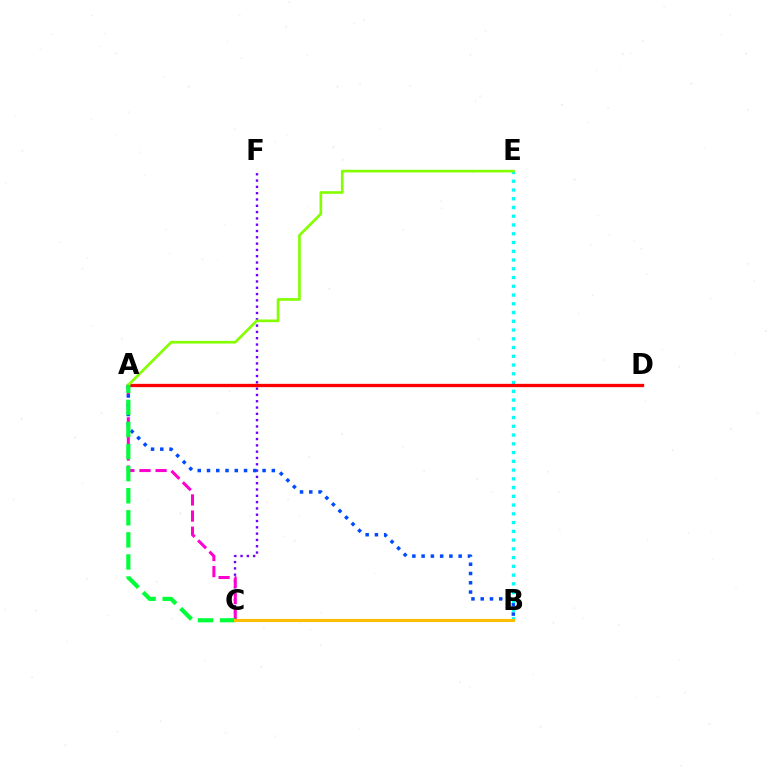{('C', 'F'): [{'color': '#7200ff', 'line_style': 'dotted', 'thickness': 1.71}], ('A', 'C'): [{'color': '#ff00cf', 'line_style': 'dashed', 'thickness': 2.19}, {'color': '#00ff39', 'line_style': 'dashed', 'thickness': 3.0}], ('A', 'B'): [{'color': '#004bff', 'line_style': 'dotted', 'thickness': 2.52}], ('B', 'E'): [{'color': '#00fff6', 'line_style': 'dotted', 'thickness': 2.38}], ('A', 'D'): [{'color': '#ff0000', 'line_style': 'solid', 'thickness': 2.39}], ('A', 'E'): [{'color': '#84ff00', 'line_style': 'solid', 'thickness': 1.92}], ('B', 'C'): [{'color': '#ffbd00', 'line_style': 'solid', 'thickness': 2.22}]}